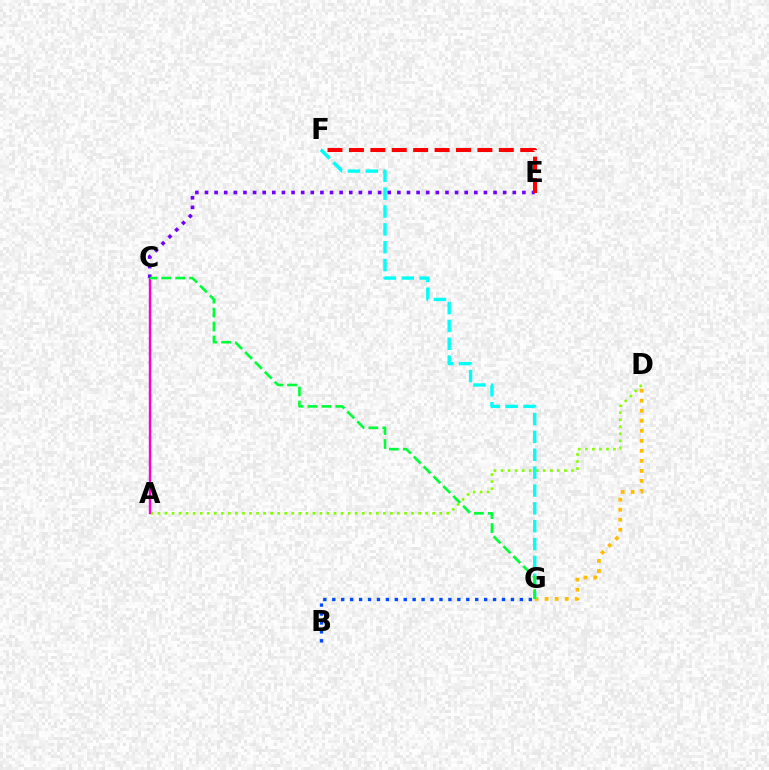{('A', 'D'): [{'color': '#84ff00', 'line_style': 'dotted', 'thickness': 1.91}], ('D', 'G'): [{'color': '#ffbd00', 'line_style': 'dotted', 'thickness': 2.72}], ('A', 'C'): [{'color': '#ff00cf', 'line_style': 'solid', 'thickness': 1.71}], ('C', 'E'): [{'color': '#7200ff', 'line_style': 'dotted', 'thickness': 2.61}], ('F', 'G'): [{'color': '#00fff6', 'line_style': 'dashed', 'thickness': 2.43}], ('B', 'G'): [{'color': '#004bff', 'line_style': 'dotted', 'thickness': 2.43}], ('E', 'F'): [{'color': '#ff0000', 'line_style': 'dashed', 'thickness': 2.91}], ('C', 'G'): [{'color': '#00ff39', 'line_style': 'dashed', 'thickness': 1.89}]}